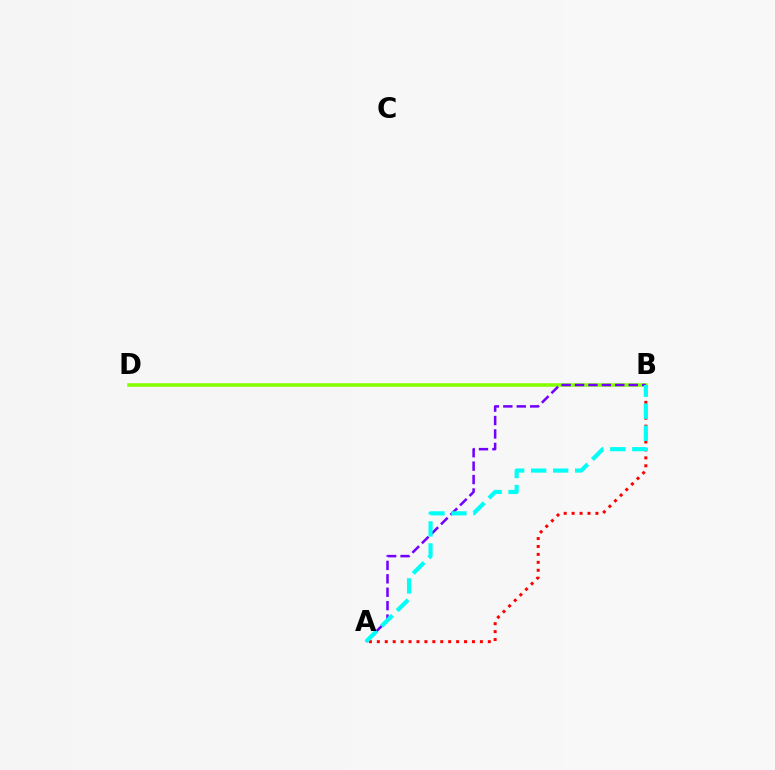{('B', 'D'): [{'color': '#84ff00', 'line_style': 'solid', 'thickness': 2.55}], ('A', 'B'): [{'color': '#7200ff', 'line_style': 'dashed', 'thickness': 1.82}, {'color': '#ff0000', 'line_style': 'dotted', 'thickness': 2.15}, {'color': '#00fff6', 'line_style': 'dashed', 'thickness': 2.99}]}